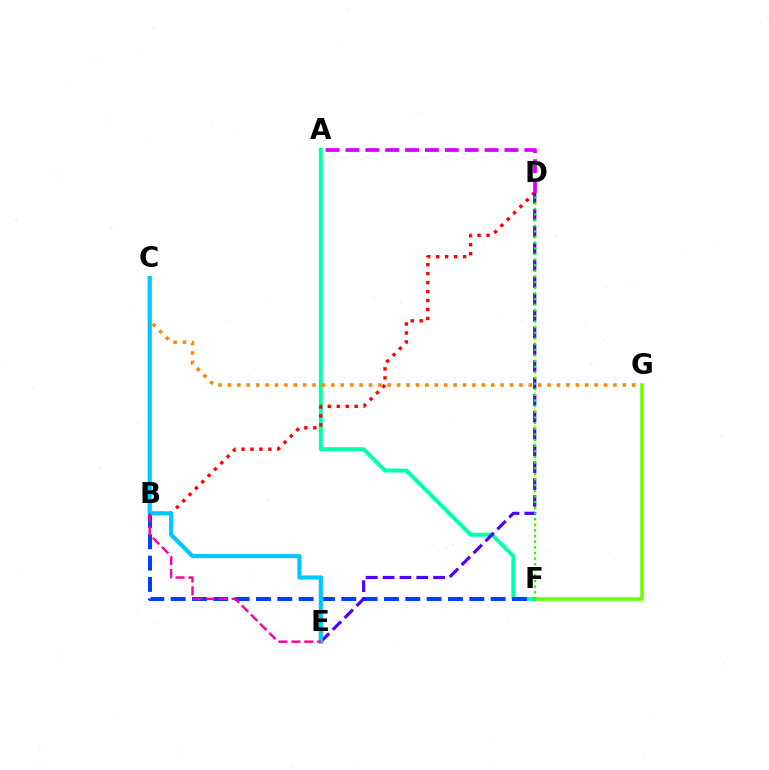{('A', 'F'): [{'color': '#00ffaf', 'line_style': 'solid', 'thickness': 2.84}], ('B', 'F'): [{'color': '#003fff', 'line_style': 'dashed', 'thickness': 2.9}], ('B', 'D'): [{'color': '#ff0000', 'line_style': 'dotted', 'thickness': 2.44}], ('D', 'F'): [{'color': '#eeff00', 'line_style': 'dotted', 'thickness': 1.51}, {'color': '#00ff27', 'line_style': 'dotted', 'thickness': 1.53}], ('D', 'E'): [{'color': '#4f00ff', 'line_style': 'dashed', 'thickness': 2.29}], ('F', 'G'): [{'color': '#66ff00', 'line_style': 'solid', 'thickness': 2.54}], ('C', 'G'): [{'color': '#ff8800', 'line_style': 'dotted', 'thickness': 2.55}], ('C', 'E'): [{'color': '#00c7ff', 'line_style': 'solid', 'thickness': 2.99}], ('B', 'E'): [{'color': '#ff00a0', 'line_style': 'dashed', 'thickness': 1.75}], ('A', 'D'): [{'color': '#d600ff', 'line_style': 'dashed', 'thickness': 2.7}]}